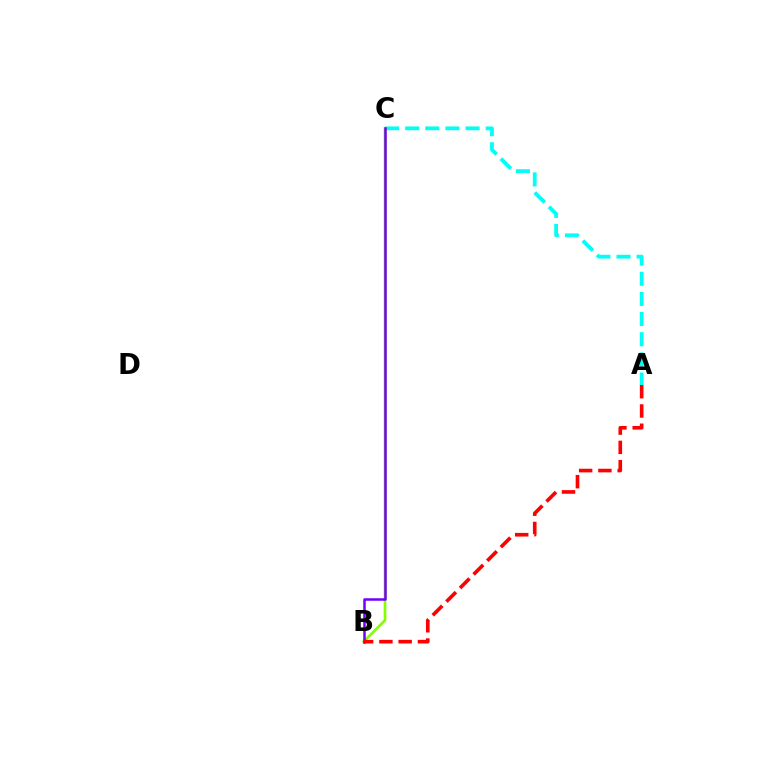{('A', 'C'): [{'color': '#00fff6', 'line_style': 'dashed', 'thickness': 2.74}], ('B', 'C'): [{'color': '#84ff00', 'line_style': 'solid', 'thickness': 1.94}, {'color': '#7200ff', 'line_style': 'solid', 'thickness': 1.81}], ('A', 'B'): [{'color': '#ff0000', 'line_style': 'dashed', 'thickness': 2.62}]}